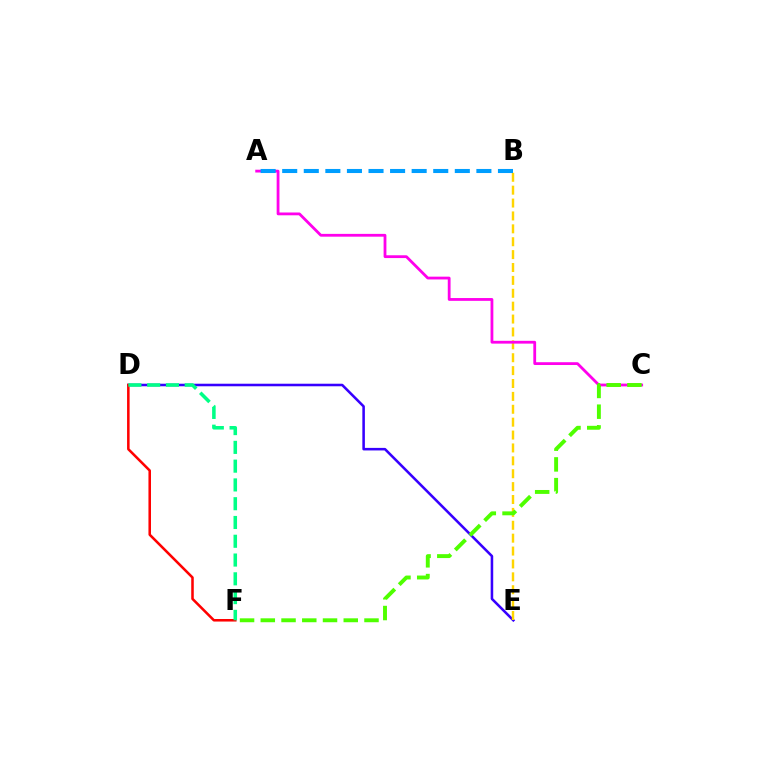{('D', 'E'): [{'color': '#3700ff', 'line_style': 'solid', 'thickness': 1.84}], ('D', 'F'): [{'color': '#ff0000', 'line_style': 'solid', 'thickness': 1.83}, {'color': '#00ff86', 'line_style': 'dashed', 'thickness': 2.55}], ('B', 'E'): [{'color': '#ffd500', 'line_style': 'dashed', 'thickness': 1.75}], ('A', 'C'): [{'color': '#ff00ed', 'line_style': 'solid', 'thickness': 2.01}], ('C', 'F'): [{'color': '#4fff00', 'line_style': 'dashed', 'thickness': 2.82}], ('A', 'B'): [{'color': '#009eff', 'line_style': 'dashed', 'thickness': 2.93}]}